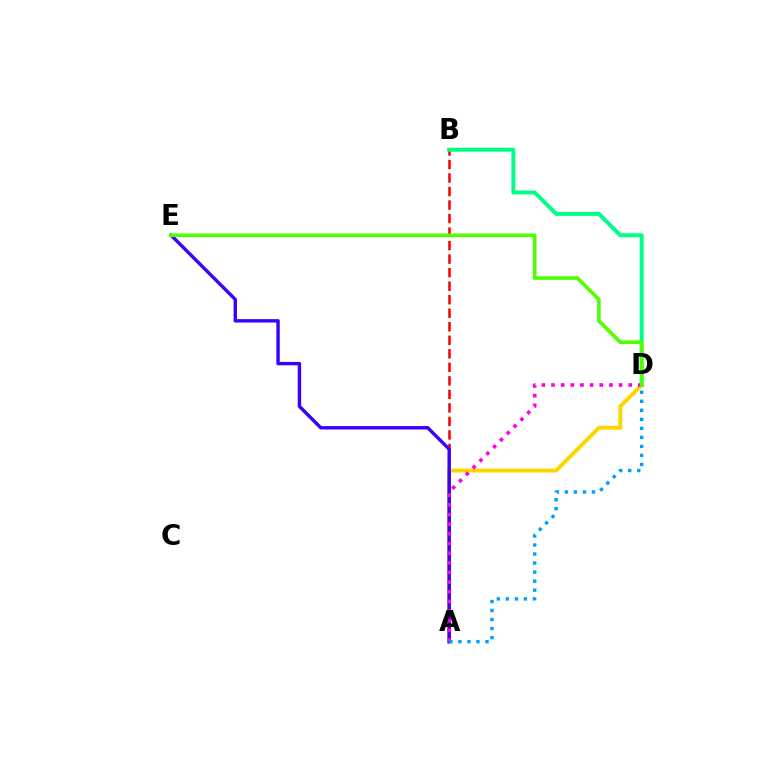{('A', 'D'): [{'color': '#ffd500', 'line_style': 'solid', 'thickness': 2.83}, {'color': '#ff00ed', 'line_style': 'dotted', 'thickness': 2.62}, {'color': '#009eff', 'line_style': 'dotted', 'thickness': 2.45}], ('A', 'B'): [{'color': '#ff0000', 'line_style': 'dashed', 'thickness': 1.84}], ('A', 'E'): [{'color': '#3700ff', 'line_style': 'solid', 'thickness': 2.45}], ('B', 'D'): [{'color': '#00ff86', 'line_style': 'solid', 'thickness': 2.84}], ('D', 'E'): [{'color': '#4fff00', 'line_style': 'solid', 'thickness': 2.6}]}